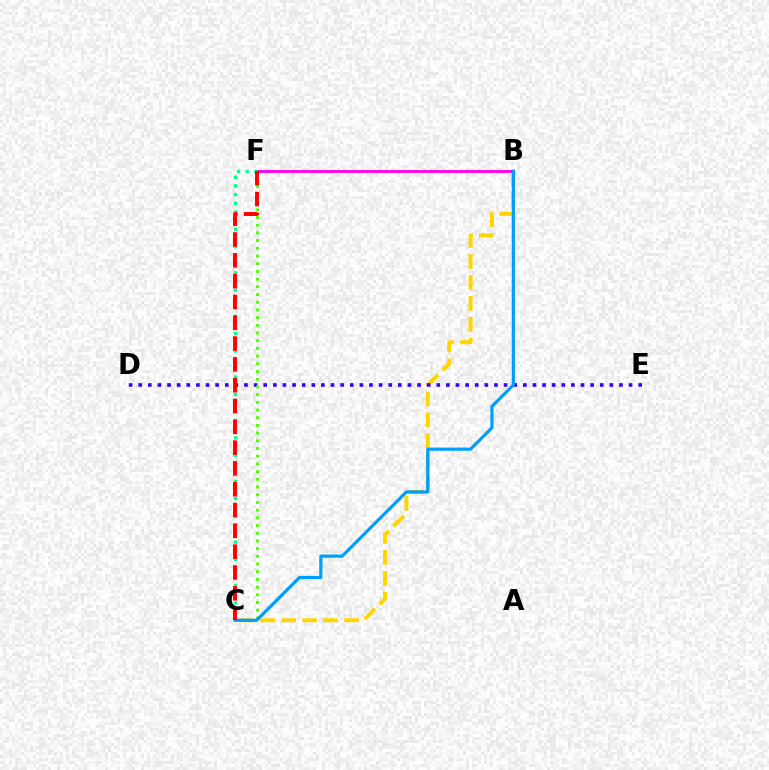{('B', 'C'): [{'color': '#ffd500', 'line_style': 'dashed', 'thickness': 2.85}, {'color': '#009eff', 'line_style': 'solid', 'thickness': 2.3}], ('B', 'F'): [{'color': '#ff00ed', 'line_style': 'solid', 'thickness': 2.06}], ('C', 'F'): [{'color': '#00ff86', 'line_style': 'dotted', 'thickness': 2.36}, {'color': '#4fff00', 'line_style': 'dotted', 'thickness': 2.09}, {'color': '#ff0000', 'line_style': 'dashed', 'thickness': 2.83}], ('D', 'E'): [{'color': '#3700ff', 'line_style': 'dotted', 'thickness': 2.61}]}